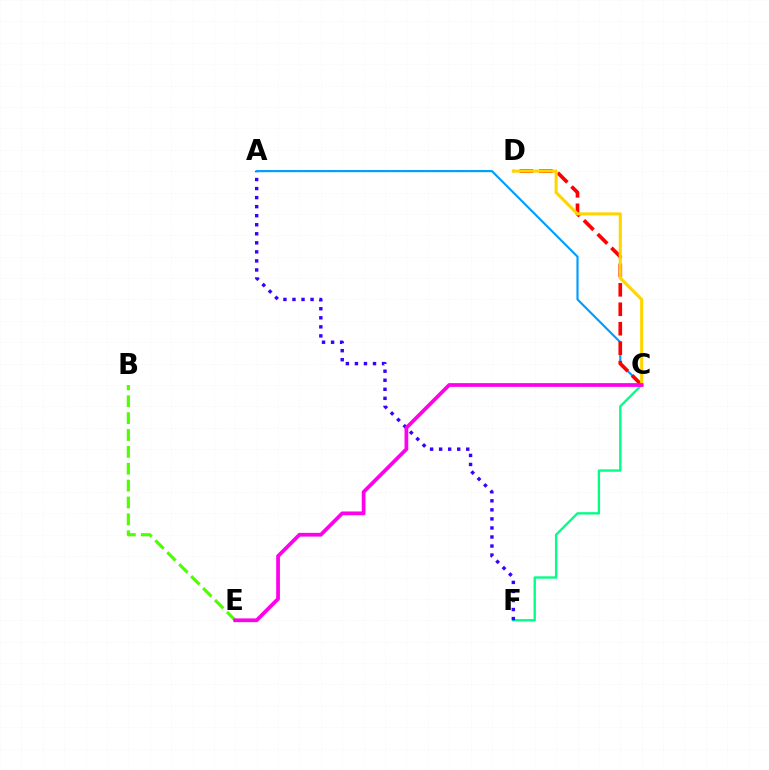{('C', 'F'): [{'color': '#00ff86', 'line_style': 'solid', 'thickness': 1.69}], ('A', 'F'): [{'color': '#3700ff', 'line_style': 'dotted', 'thickness': 2.46}], ('A', 'C'): [{'color': '#009eff', 'line_style': 'solid', 'thickness': 1.55}], ('C', 'D'): [{'color': '#ff0000', 'line_style': 'dashed', 'thickness': 2.64}, {'color': '#ffd500', 'line_style': 'solid', 'thickness': 2.22}], ('B', 'E'): [{'color': '#4fff00', 'line_style': 'dashed', 'thickness': 2.29}], ('C', 'E'): [{'color': '#ff00ed', 'line_style': 'solid', 'thickness': 2.69}]}